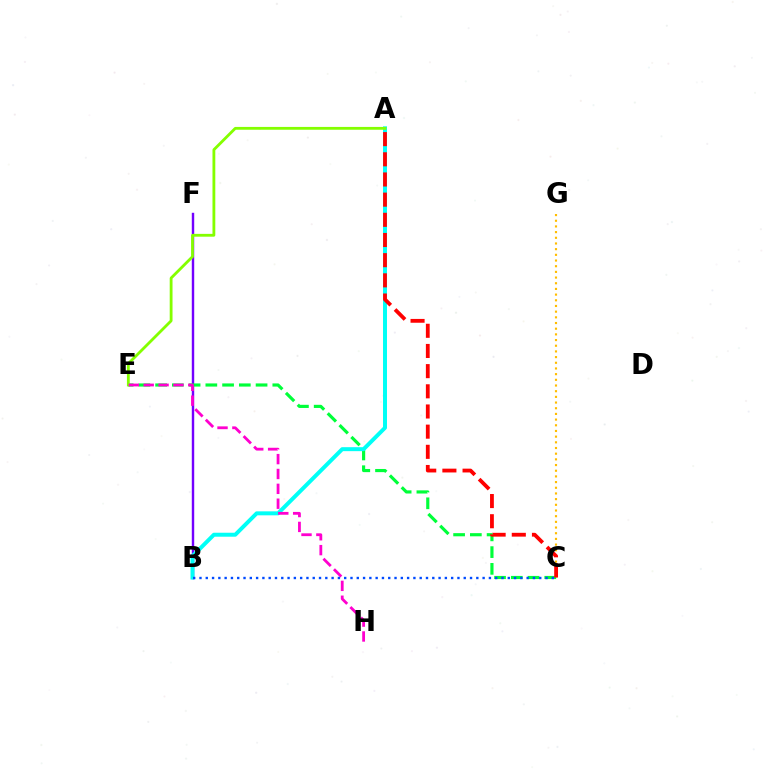{('B', 'F'): [{'color': '#7200ff', 'line_style': 'solid', 'thickness': 1.74}], ('C', 'G'): [{'color': '#ffbd00', 'line_style': 'dotted', 'thickness': 1.54}], ('C', 'E'): [{'color': '#00ff39', 'line_style': 'dashed', 'thickness': 2.27}], ('A', 'B'): [{'color': '#00fff6', 'line_style': 'solid', 'thickness': 2.86}], ('A', 'E'): [{'color': '#84ff00', 'line_style': 'solid', 'thickness': 2.03}], ('E', 'H'): [{'color': '#ff00cf', 'line_style': 'dashed', 'thickness': 2.02}], ('B', 'C'): [{'color': '#004bff', 'line_style': 'dotted', 'thickness': 1.71}], ('A', 'C'): [{'color': '#ff0000', 'line_style': 'dashed', 'thickness': 2.74}]}